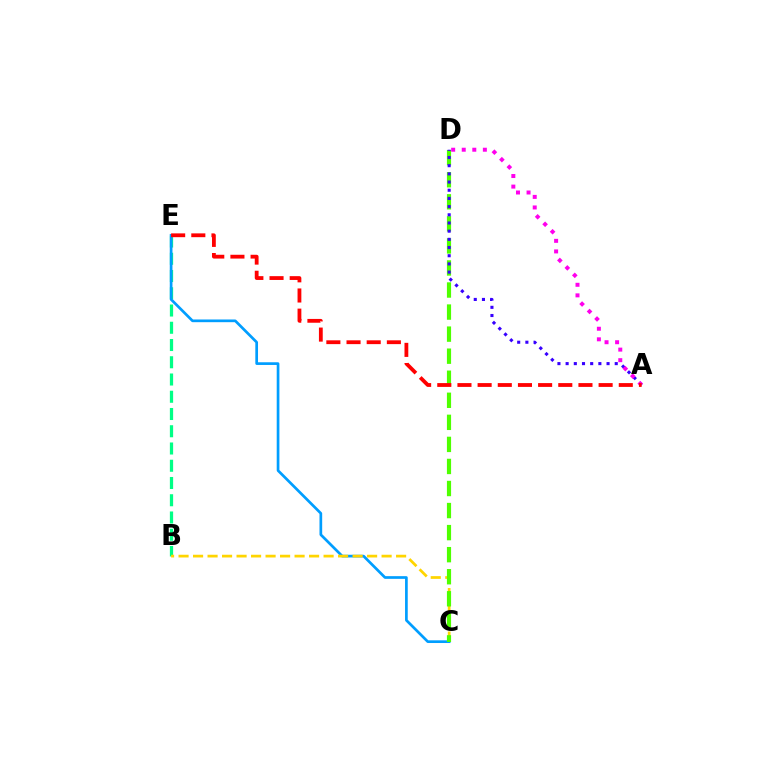{('B', 'E'): [{'color': '#00ff86', 'line_style': 'dashed', 'thickness': 2.34}], ('C', 'E'): [{'color': '#009eff', 'line_style': 'solid', 'thickness': 1.94}], ('B', 'C'): [{'color': '#ffd500', 'line_style': 'dashed', 'thickness': 1.97}], ('C', 'D'): [{'color': '#4fff00', 'line_style': 'dashed', 'thickness': 3.0}], ('A', 'D'): [{'color': '#3700ff', 'line_style': 'dotted', 'thickness': 2.22}, {'color': '#ff00ed', 'line_style': 'dotted', 'thickness': 2.87}], ('A', 'E'): [{'color': '#ff0000', 'line_style': 'dashed', 'thickness': 2.74}]}